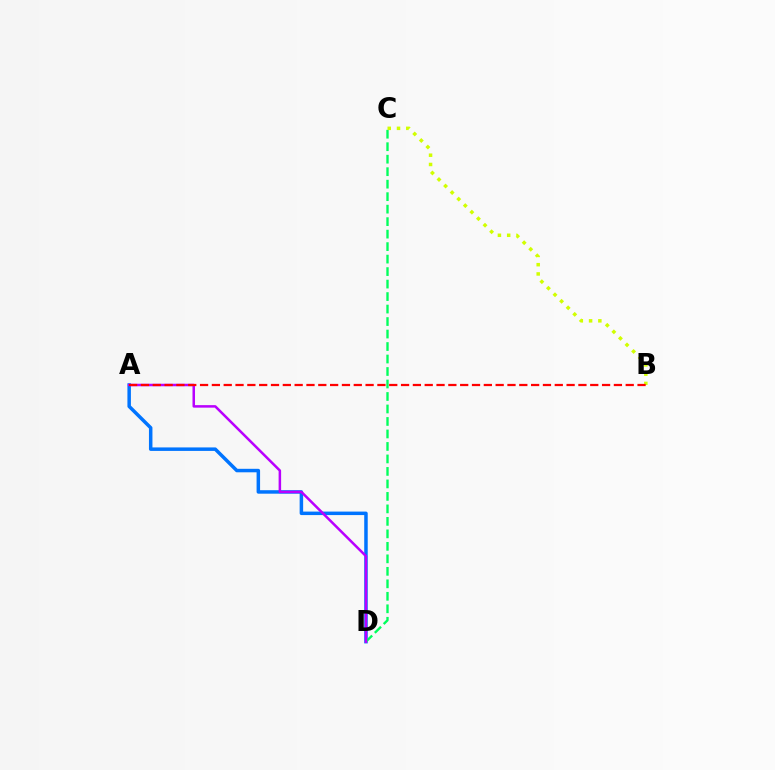{('A', 'D'): [{'color': '#0074ff', 'line_style': 'solid', 'thickness': 2.52}, {'color': '#b900ff', 'line_style': 'solid', 'thickness': 1.81}], ('C', 'D'): [{'color': '#00ff5c', 'line_style': 'dashed', 'thickness': 1.7}], ('B', 'C'): [{'color': '#d1ff00', 'line_style': 'dotted', 'thickness': 2.52}], ('A', 'B'): [{'color': '#ff0000', 'line_style': 'dashed', 'thickness': 1.61}]}